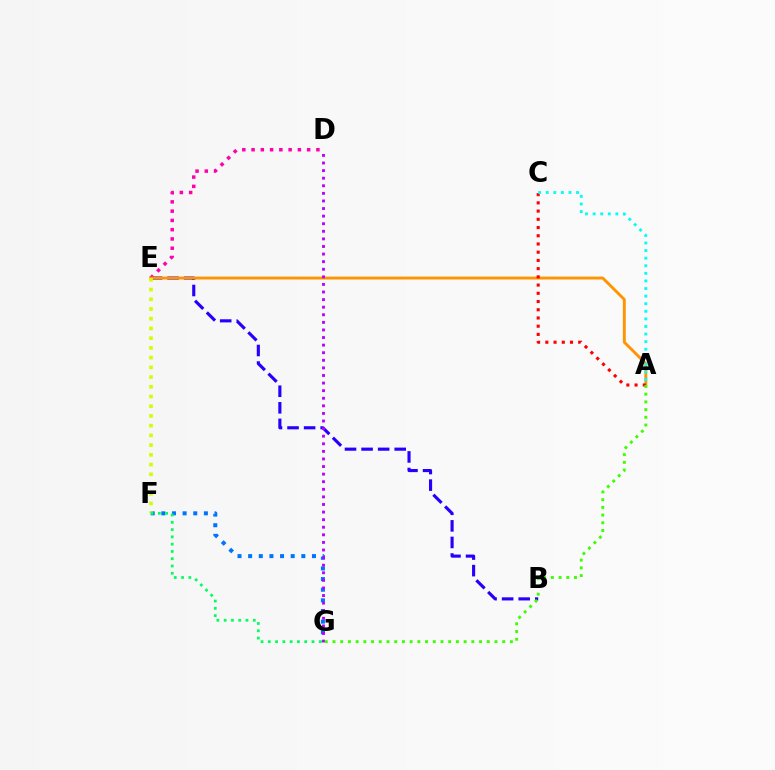{('B', 'E'): [{'color': '#2500ff', 'line_style': 'dashed', 'thickness': 2.25}], ('D', 'E'): [{'color': '#ff00ac', 'line_style': 'dotted', 'thickness': 2.52}], ('A', 'E'): [{'color': '#ff9400', 'line_style': 'solid', 'thickness': 2.08}], ('F', 'G'): [{'color': '#0074ff', 'line_style': 'dotted', 'thickness': 2.89}, {'color': '#00ff5c', 'line_style': 'dotted', 'thickness': 1.98}], ('D', 'G'): [{'color': '#b900ff', 'line_style': 'dotted', 'thickness': 2.06}], ('A', 'C'): [{'color': '#ff0000', 'line_style': 'dotted', 'thickness': 2.23}, {'color': '#00fff6', 'line_style': 'dotted', 'thickness': 2.06}], ('E', 'F'): [{'color': '#d1ff00', 'line_style': 'dotted', 'thickness': 2.64}], ('A', 'G'): [{'color': '#3dff00', 'line_style': 'dotted', 'thickness': 2.1}]}